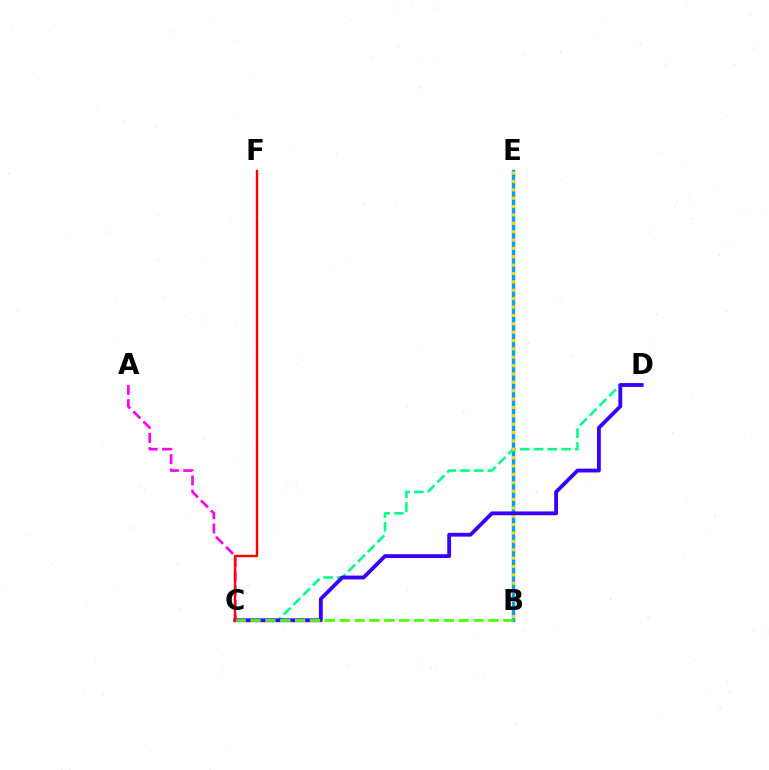{('B', 'E'): [{'color': '#009eff', 'line_style': 'solid', 'thickness': 2.46}, {'color': '#ffd500', 'line_style': 'dotted', 'thickness': 2.27}], ('C', 'D'): [{'color': '#00ff86', 'line_style': 'dashed', 'thickness': 1.87}, {'color': '#3700ff', 'line_style': 'solid', 'thickness': 2.75}], ('B', 'C'): [{'color': '#4fff00', 'line_style': 'dashed', 'thickness': 2.02}], ('A', 'C'): [{'color': '#ff00ed', 'line_style': 'dashed', 'thickness': 1.93}], ('C', 'F'): [{'color': '#ff0000', 'line_style': 'solid', 'thickness': 1.73}]}